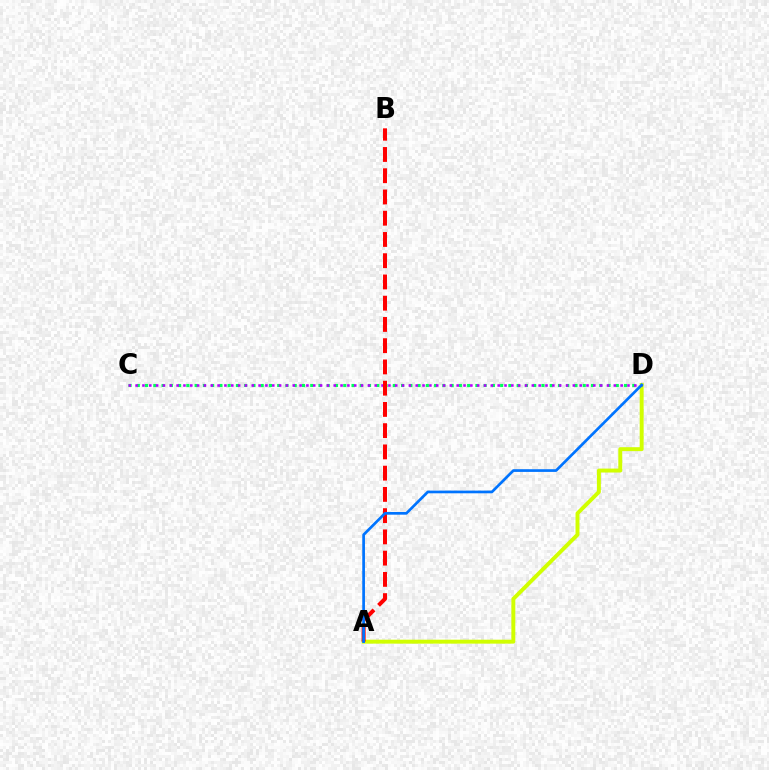{('A', 'D'): [{'color': '#d1ff00', 'line_style': 'solid', 'thickness': 2.84}, {'color': '#0074ff', 'line_style': 'solid', 'thickness': 1.95}], ('C', 'D'): [{'color': '#00ff5c', 'line_style': 'dotted', 'thickness': 2.24}, {'color': '#b900ff', 'line_style': 'dotted', 'thickness': 1.86}], ('A', 'B'): [{'color': '#ff0000', 'line_style': 'dashed', 'thickness': 2.89}]}